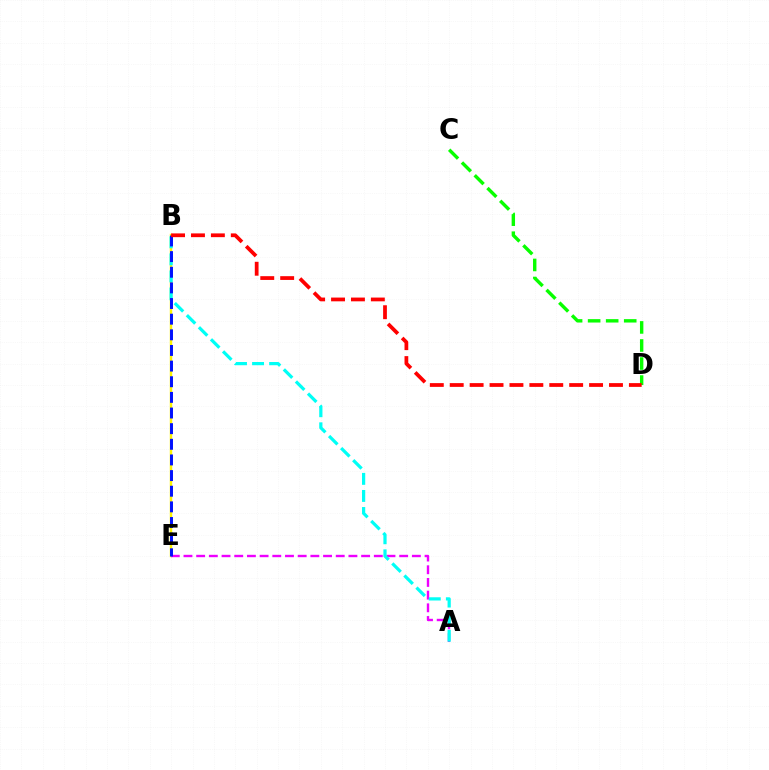{('C', 'D'): [{'color': '#08ff00', 'line_style': 'dashed', 'thickness': 2.45}], ('B', 'E'): [{'color': '#fcf500', 'line_style': 'solid', 'thickness': 1.75}, {'color': '#0010ff', 'line_style': 'dashed', 'thickness': 2.12}], ('A', 'E'): [{'color': '#ee00ff', 'line_style': 'dashed', 'thickness': 1.72}], ('A', 'B'): [{'color': '#00fff6', 'line_style': 'dashed', 'thickness': 2.32}], ('B', 'D'): [{'color': '#ff0000', 'line_style': 'dashed', 'thickness': 2.7}]}